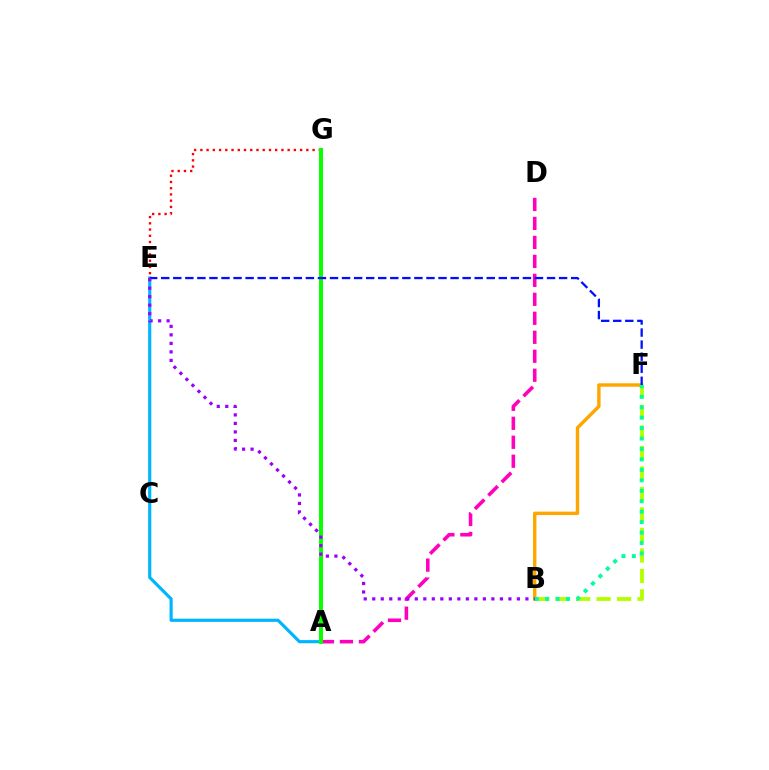{('B', 'F'): [{'color': '#ffa500', 'line_style': 'solid', 'thickness': 2.46}, {'color': '#b3ff00', 'line_style': 'dashed', 'thickness': 2.78}, {'color': '#00ff9d', 'line_style': 'dotted', 'thickness': 2.84}], ('A', 'E'): [{'color': '#00b5ff', 'line_style': 'solid', 'thickness': 2.27}], ('A', 'D'): [{'color': '#ff00bd', 'line_style': 'dashed', 'thickness': 2.58}], ('E', 'G'): [{'color': '#ff0000', 'line_style': 'dotted', 'thickness': 1.69}], ('A', 'G'): [{'color': '#08ff00', 'line_style': 'solid', 'thickness': 2.83}], ('E', 'F'): [{'color': '#0010ff', 'line_style': 'dashed', 'thickness': 1.64}], ('B', 'E'): [{'color': '#9b00ff', 'line_style': 'dotted', 'thickness': 2.31}]}